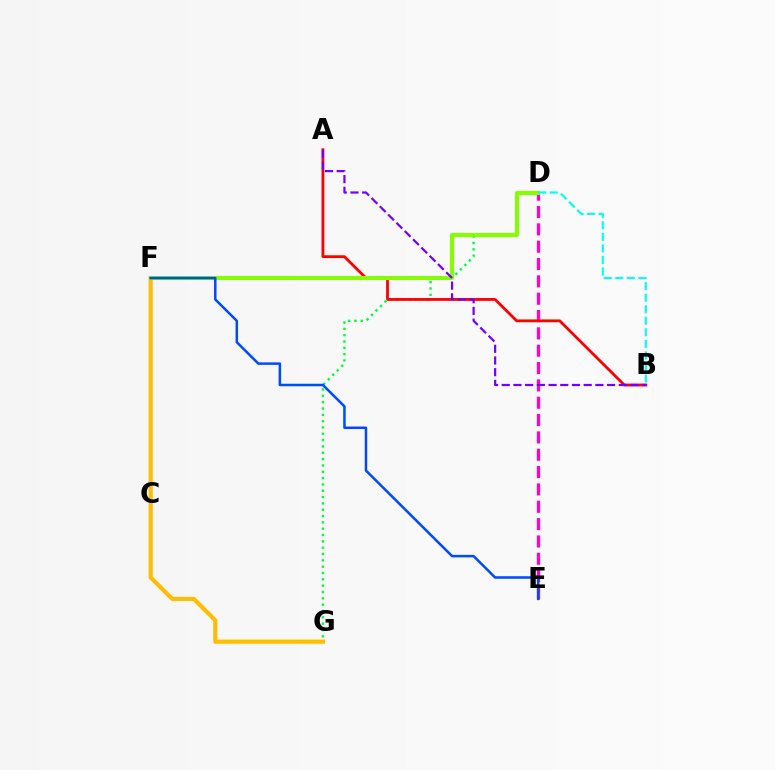{('D', 'E'): [{'color': '#ff00cf', 'line_style': 'dashed', 'thickness': 2.36}], ('D', 'G'): [{'color': '#00ff39', 'line_style': 'dotted', 'thickness': 1.72}], ('A', 'B'): [{'color': '#ff0000', 'line_style': 'solid', 'thickness': 2.02}, {'color': '#7200ff', 'line_style': 'dashed', 'thickness': 1.59}], ('F', 'G'): [{'color': '#ffbd00', 'line_style': 'solid', 'thickness': 2.97}], ('D', 'F'): [{'color': '#84ff00', 'line_style': 'solid', 'thickness': 2.94}], ('B', 'D'): [{'color': '#00fff6', 'line_style': 'dashed', 'thickness': 1.57}], ('E', 'F'): [{'color': '#004bff', 'line_style': 'solid', 'thickness': 1.81}]}